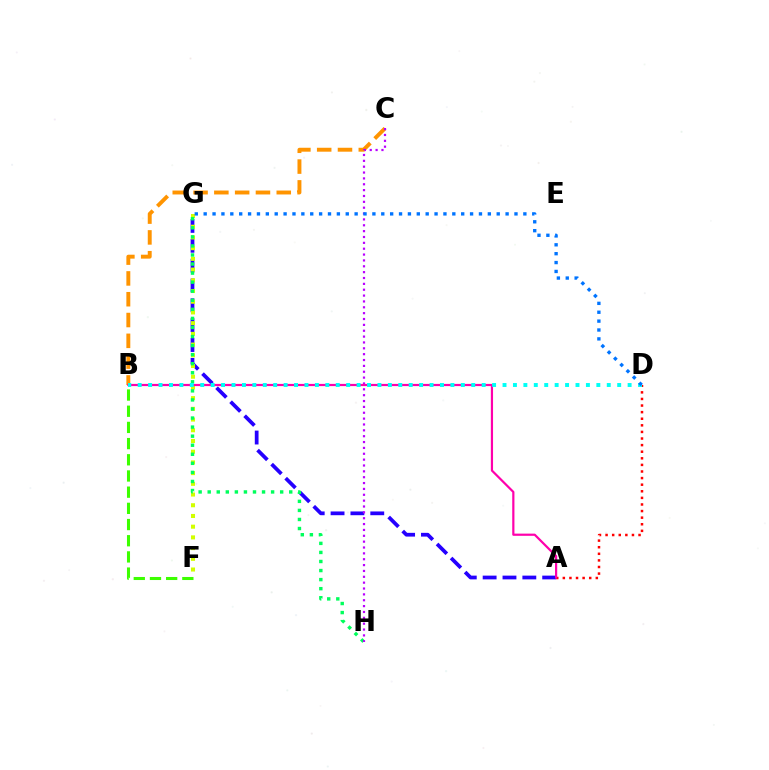{('B', 'C'): [{'color': '#ff9400', 'line_style': 'dashed', 'thickness': 2.83}], ('A', 'G'): [{'color': '#2500ff', 'line_style': 'dashed', 'thickness': 2.7}], ('F', 'G'): [{'color': '#d1ff00', 'line_style': 'dotted', 'thickness': 2.91}], ('G', 'H'): [{'color': '#00ff5c', 'line_style': 'dotted', 'thickness': 2.46}], ('A', 'D'): [{'color': '#ff0000', 'line_style': 'dotted', 'thickness': 1.79}], ('C', 'H'): [{'color': '#b900ff', 'line_style': 'dotted', 'thickness': 1.59}], ('A', 'B'): [{'color': '#ff00ac', 'line_style': 'solid', 'thickness': 1.58}], ('B', 'F'): [{'color': '#3dff00', 'line_style': 'dashed', 'thickness': 2.2}], ('B', 'D'): [{'color': '#00fff6', 'line_style': 'dotted', 'thickness': 2.83}], ('D', 'G'): [{'color': '#0074ff', 'line_style': 'dotted', 'thickness': 2.41}]}